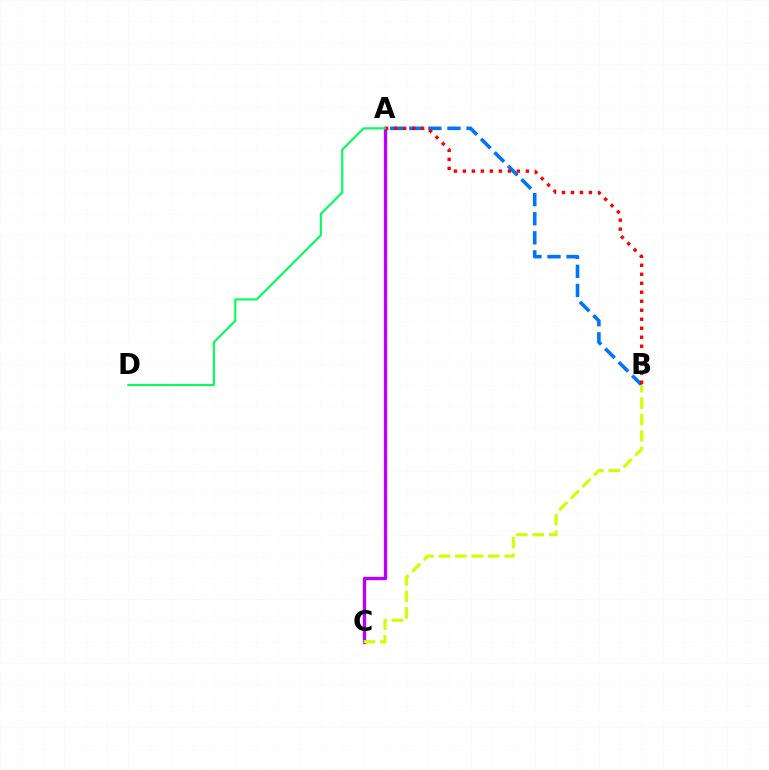{('A', 'C'): [{'color': '#b900ff', 'line_style': 'solid', 'thickness': 2.41}], ('A', 'B'): [{'color': '#0074ff', 'line_style': 'dashed', 'thickness': 2.59}, {'color': '#ff0000', 'line_style': 'dotted', 'thickness': 2.44}], ('B', 'C'): [{'color': '#d1ff00', 'line_style': 'dashed', 'thickness': 2.24}], ('A', 'D'): [{'color': '#00ff5c', 'line_style': 'solid', 'thickness': 1.52}]}